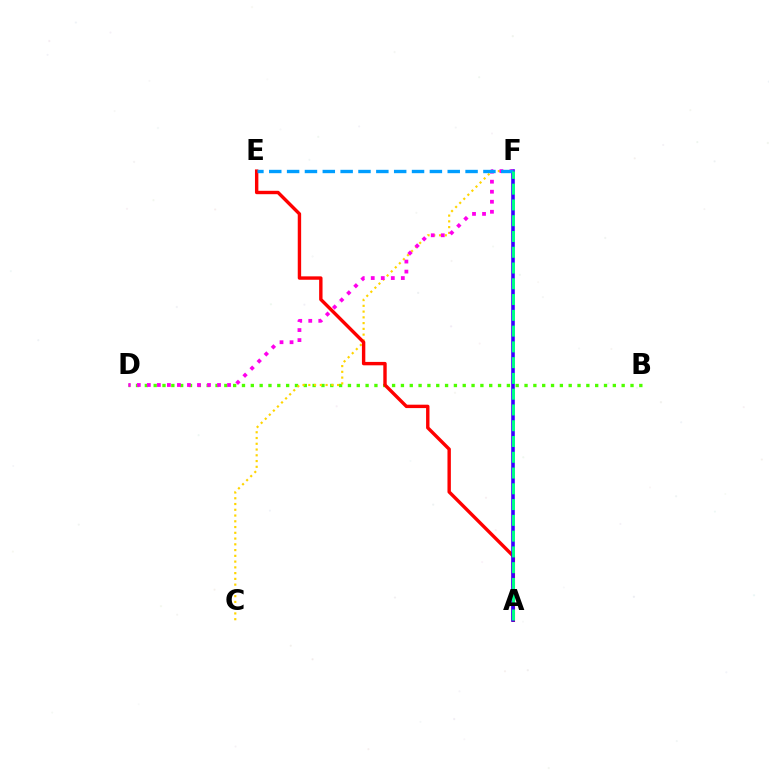{('B', 'D'): [{'color': '#4fff00', 'line_style': 'dotted', 'thickness': 2.4}], ('C', 'F'): [{'color': '#ffd500', 'line_style': 'dotted', 'thickness': 1.56}], ('A', 'E'): [{'color': '#ff0000', 'line_style': 'solid', 'thickness': 2.45}], ('A', 'F'): [{'color': '#3700ff', 'line_style': 'solid', 'thickness': 2.59}, {'color': '#00ff86', 'line_style': 'dashed', 'thickness': 2.14}], ('D', 'F'): [{'color': '#ff00ed', 'line_style': 'dotted', 'thickness': 2.72}], ('E', 'F'): [{'color': '#009eff', 'line_style': 'dashed', 'thickness': 2.42}]}